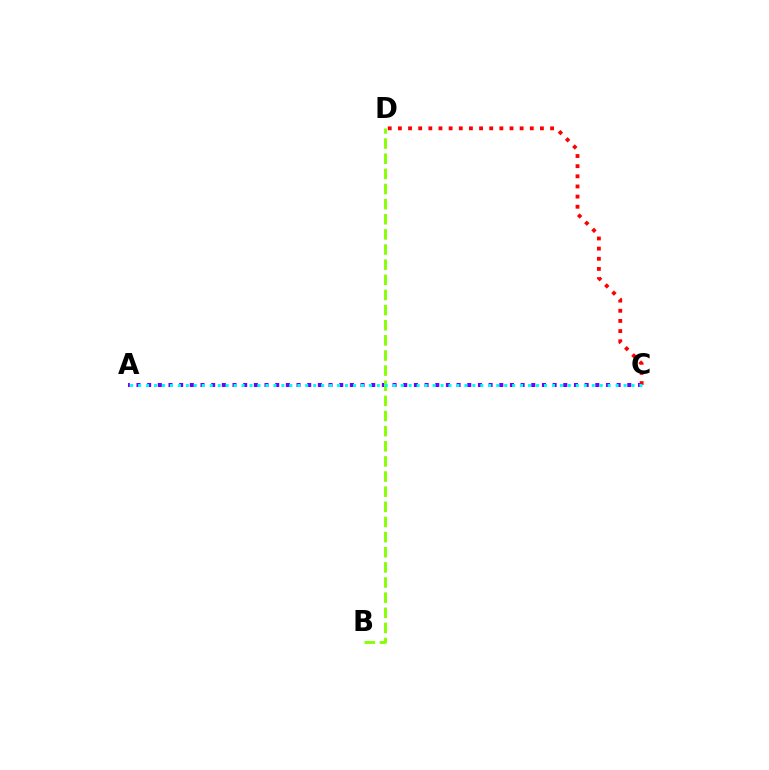{('A', 'C'): [{'color': '#7200ff', 'line_style': 'dotted', 'thickness': 2.9}, {'color': '#00fff6', 'line_style': 'dotted', 'thickness': 2.16}], ('C', 'D'): [{'color': '#ff0000', 'line_style': 'dotted', 'thickness': 2.76}], ('B', 'D'): [{'color': '#84ff00', 'line_style': 'dashed', 'thickness': 2.06}]}